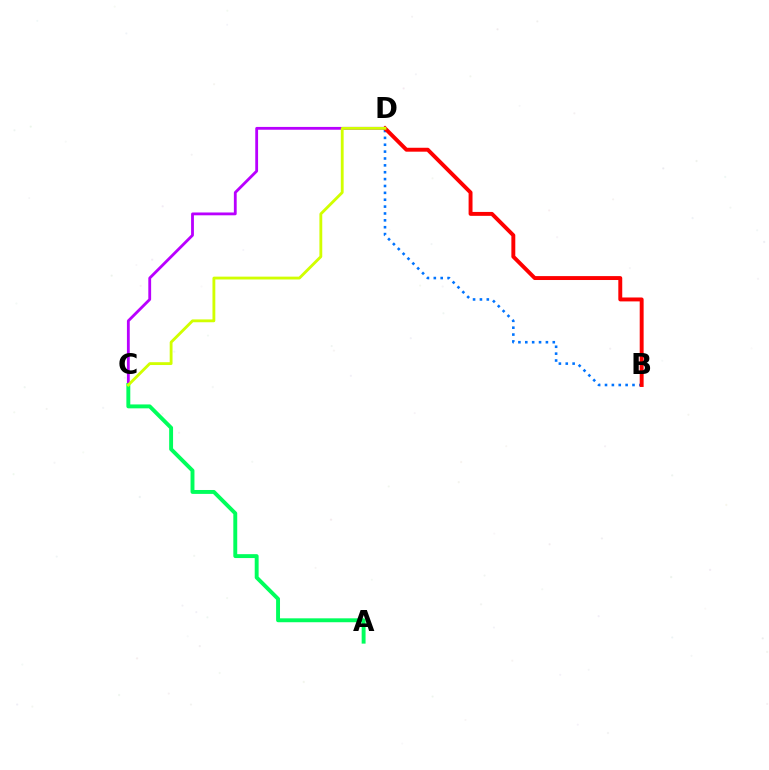{('C', 'D'): [{'color': '#b900ff', 'line_style': 'solid', 'thickness': 2.03}, {'color': '#d1ff00', 'line_style': 'solid', 'thickness': 2.04}], ('B', 'D'): [{'color': '#0074ff', 'line_style': 'dotted', 'thickness': 1.87}, {'color': '#ff0000', 'line_style': 'solid', 'thickness': 2.82}], ('A', 'C'): [{'color': '#00ff5c', 'line_style': 'solid', 'thickness': 2.81}]}